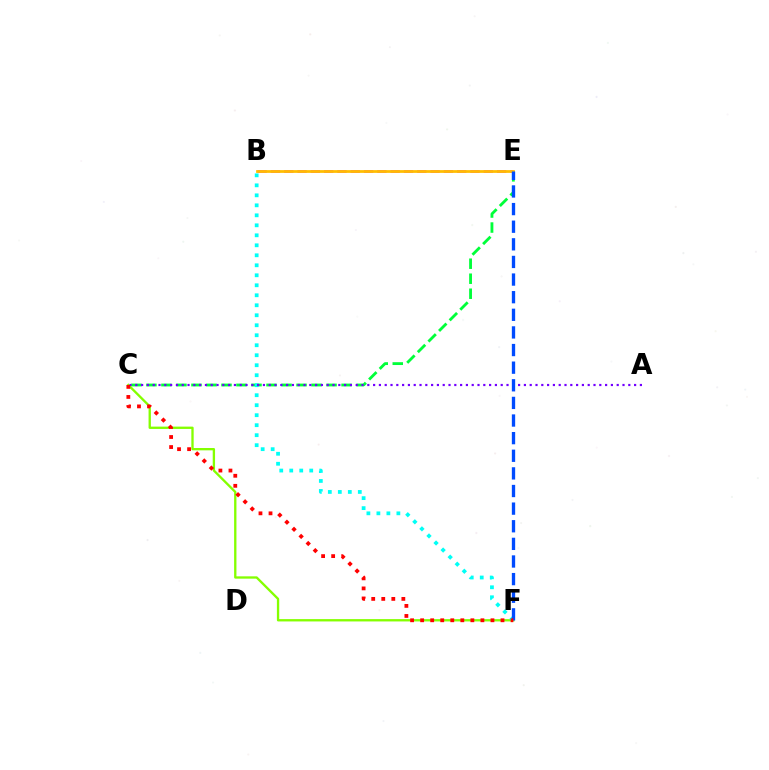{('B', 'E'): [{'color': '#ff00cf', 'line_style': 'dashed', 'thickness': 1.81}, {'color': '#ffbd00', 'line_style': 'solid', 'thickness': 1.98}], ('C', 'E'): [{'color': '#00ff39', 'line_style': 'dashed', 'thickness': 2.04}], ('C', 'F'): [{'color': '#84ff00', 'line_style': 'solid', 'thickness': 1.68}, {'color': '#ff0000', 'line_style': 'dotted', 'thickness': 2.73}], ('B', 'F'): [{'color': '#00fff6', 'line_style': 'dotted', 'thickness': 2.72}], ('A', 'C'): [{'color': '#7200ff', 'line_style': 'dotted', 'thickness': 1.58}], ('E', 'F'): [{'color': '#004bff', 'line_style': 'dashed', 'thickness': 2.39}]}